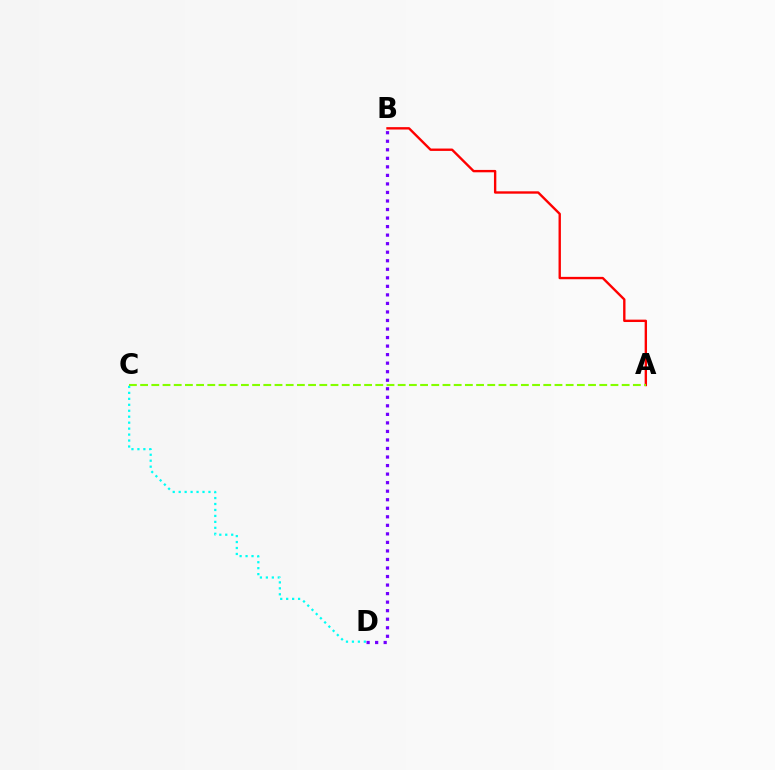{('A', 'B'): [{'color': '#ff0000', 'line_style': 'solid', 'thickness': 1.71}], ('A', 'C'): [{'color': '#84ff00', 'line_style': 'dashed', 'thickness': 1.52}], ('C', 'D'): [{'color': '#00fff6', 'line_style': 'dotted', 'thickness': 1.62}], ('B', 'D'): [{'color': '#7200ff', 'line_style': 'dotted', 'thickness': 2.32}]}